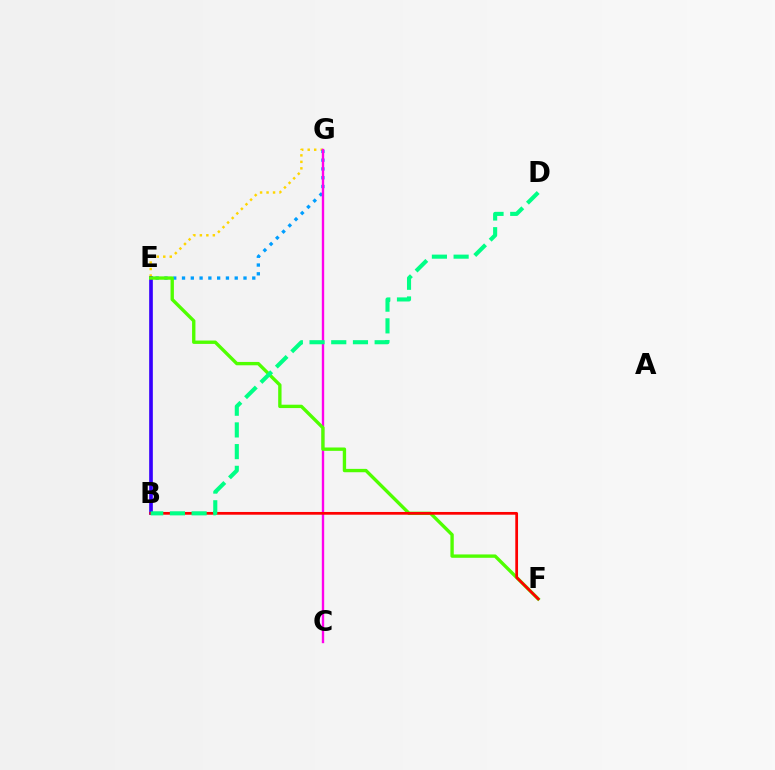{('E', 'G'): [{'color': '#ffd500', 'line_style': 'dotted', 'thickness': 1.76}, {'color': '#009eff', 'line_style': 'dotted', 'thickness': 2.39}], ('B', 'E'): [{'color': '#3700ff', 'line_style': 'solid', 'thickness': 2.64}], ('C', 'G'): [{'color': '#ff00ed', 'line_style': 'solid', 'thickness': 1.71}], ('E', 'F'): [{'color': '#4fff00', 'line_style': 'solid', 'thickness': 2.42}], ('B', 'F'): [{'color': '#ff0000', 'line_style': 'solid', 'thickness': 1.97}], ('B', 'D'): [{'color': '#00ff86', 'line_style': 'dashed', 'thickness': 2.95}]}